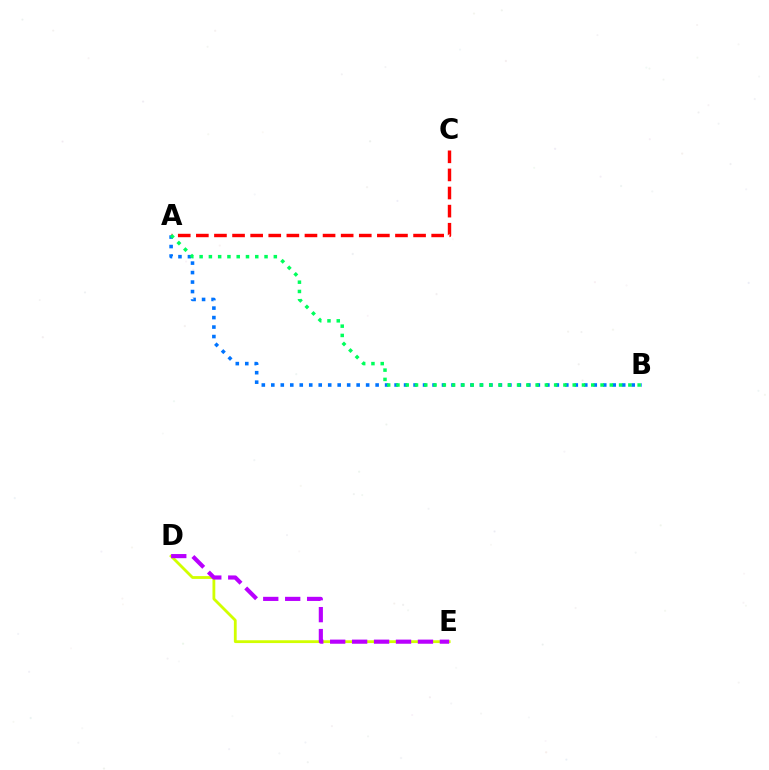{('A', 'B'): [{'color': '#0074ff', 'line_style': 'dotted', 'thickness': 2.58}, {'color': '#00ff5c', 'line_style': 'dotted', 'thickness': 2.52}], ('D', 'E'): [{'color': '#d1ff00', 'line_style': 'solid', 'thickness': 2.02}, {'color': '#b900ff', 'line_style': 'dashed', 'thickness': 2.98}], ('A', 'C'): [{'color': '#ff0000', 'line_style': 'dashed', 'thickness': 2.46}]}